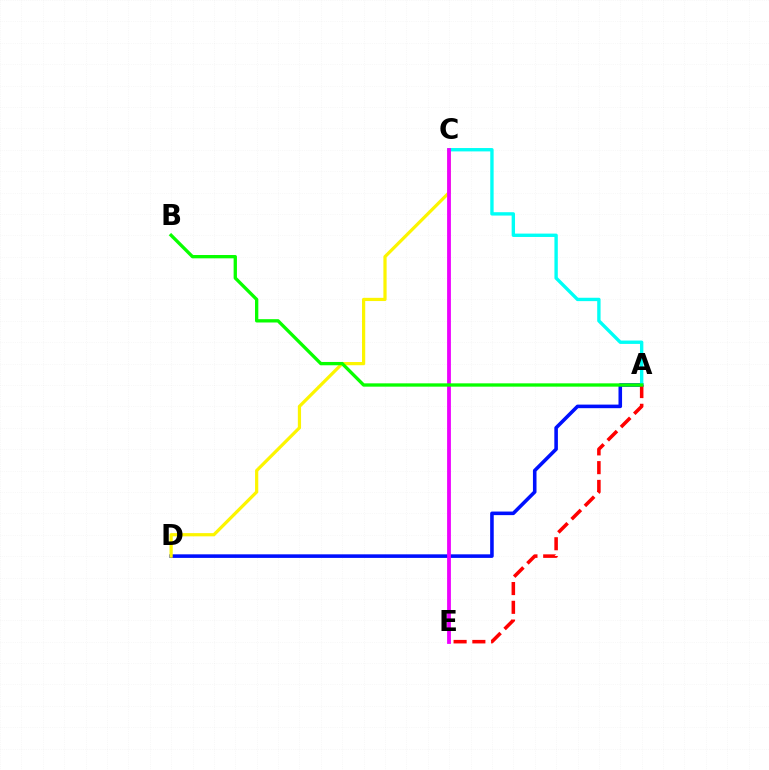{('A', 'D'): [{'color': '#0010ff', 'line_style': 'solid', 'thickness': 2.57}], ('C', 'D'): [{'color': '#fcf500', 'line_style': 'solid', 'thickness': 2.31}], ('A', 'C'): [{'color': '#00fff6', 'line_style': 'solid', 'thickness': 2.43}], ('A', 'E'): [{'color': '#ff0000', 'line_style': 'dashed', 'thickness': 2.55}], ('C', 'E'): [{'color': '#ee00ff', 'line_style': 'solid', 'thickness': 2.73}], ('A', 'B'): [{'color': '#08ff00', 'line_style': 'solid', 'thickness': 2.39}]}